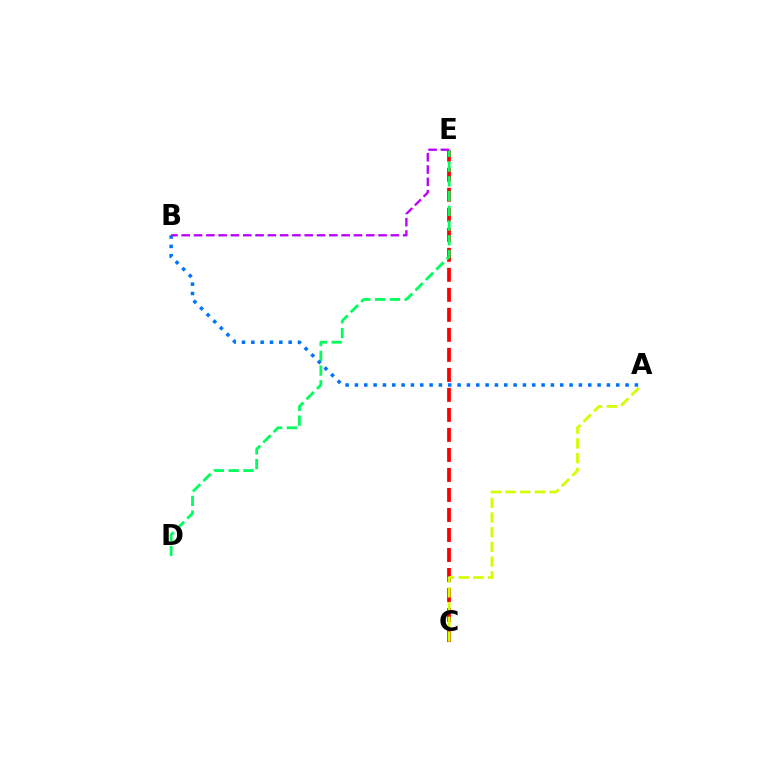{('C', 'E'): [{'color': '#ff0000', 'line_style': 'dashed', 'thickness': 2.72}], ('D', 'E'): [{'color': '#00ff5c', 'line_style': 'dashed', 'thickness': 2.0}], ('A', 'B'): [{'color': '#0074ff', 'line_style': 'dotted', 'thickness': 2.54}], ('A', 'C'): [{'color': '#d1ff00', 'line_style': 'dashed', 'thickness': 2.0}], ('B', 'E'): [{'color': '#b900ff', 'line_style': 'dashed', 'thickness': 1.67}]}